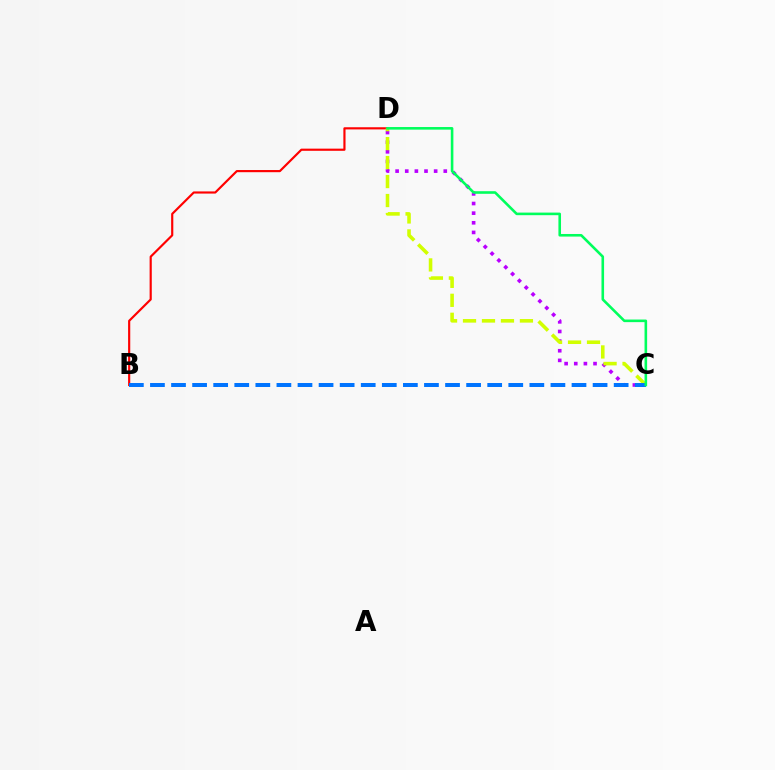{('C', 'D'): [{'color': '#b900ff', 'line_style': 'dotted', 'thickness': 2.62}, {'color': '#d1ff00', 'line_style': 'dashed', 'thickness': 2.58}, {'color': '#00ff5c', 'line_style': 'solid', 'thickness': 1.87}], ('B', 'D'): [{'color': '#ff0000', 'line_style': 'solid', 'thickness': 1.56}], ('B', 'C'): [{'color': '#0074ff', 'line_style': 'dashed', 'thickness': 2.86}]}